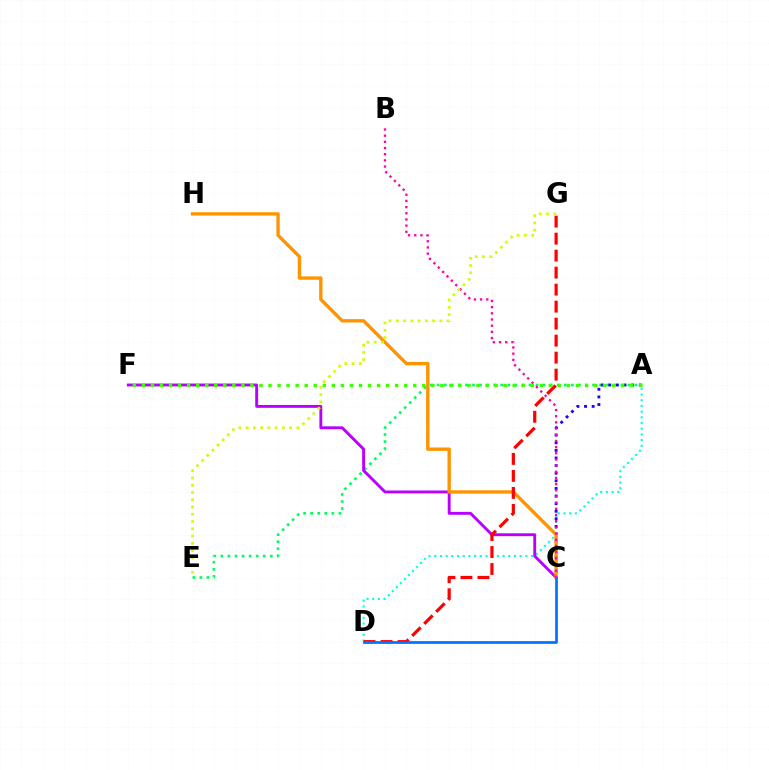{('A', 'E'): [{'color': '#00ff5c', 'line_style': 'dotted', 'thickness': 1.92}], ('A', 'D'): [{'color': '#00fff6', 'line_style': 'dotted', 'thickness': 1.55}], ('A', 'C'): [{'color': '#2500ff', 'line_style': 'dotted', 'thickness': 2.07}], ('C', 'F'): [{'color': '#b900ff', 'line_style': 'solid', 'thickness': 2.08}], ('C', 'H'): [{'color': '#ff9400', 'line_style': 'solid', 'thickness': 2.42}], ('D', 'G'): [{'color': '#ff0000', 'line_style': 'dashed', 'thickness': 2.31}], ('B', 'C'): [{'color': '#ff00ac', 'line_style': 'dotted', 'thickness': 1.68}], ('A', 'F'): [{'color': '#3dff00', 'line_style': 'dotted', 'thickness': 2.46}], ('C', 'D'): [{'color': '#0074ff', 'line_style': 'solid', 'thickness': 1.96}], ('E', 'G'): [{'color': '#d1ff00', 'line_style': 'dotted', 'thickness': 1.97}]}